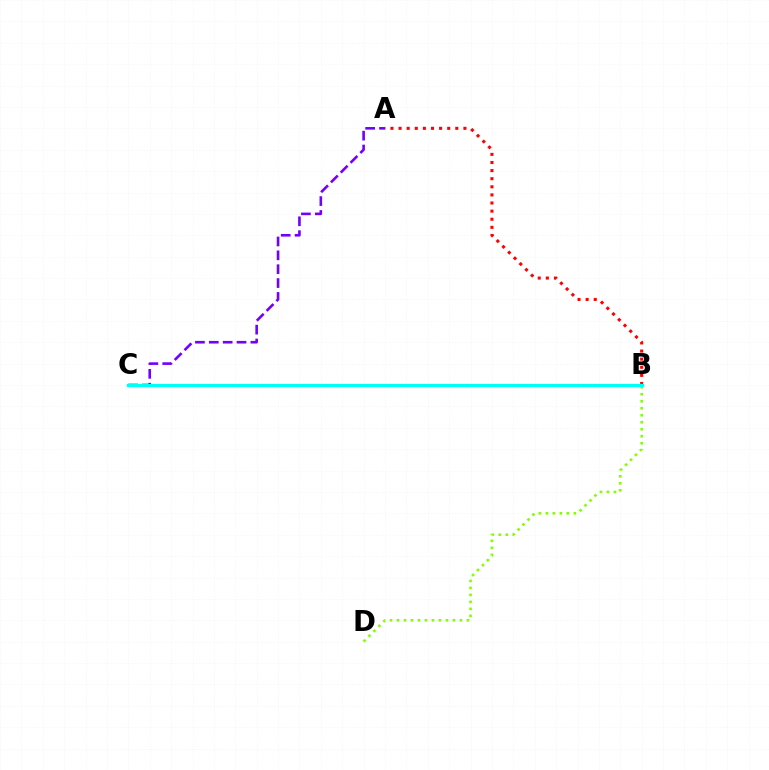{('B', 'D'): [{'color': '#84ff00', 'line_style': 'dotted', 'thickness': 1.9}], ('A', 'B'): [{'color': '#ff0000', 'line_style': 'dotted', 'thickness': 2.2}], ('A', 'C'): [{'color': '#7200ff', 'line_style': 'dashed', 'thickness': 1.88}], ('B', 'C'): [{'color': '#00fff6', 'line_style': 'solid', 'thickness': 2.34}]}